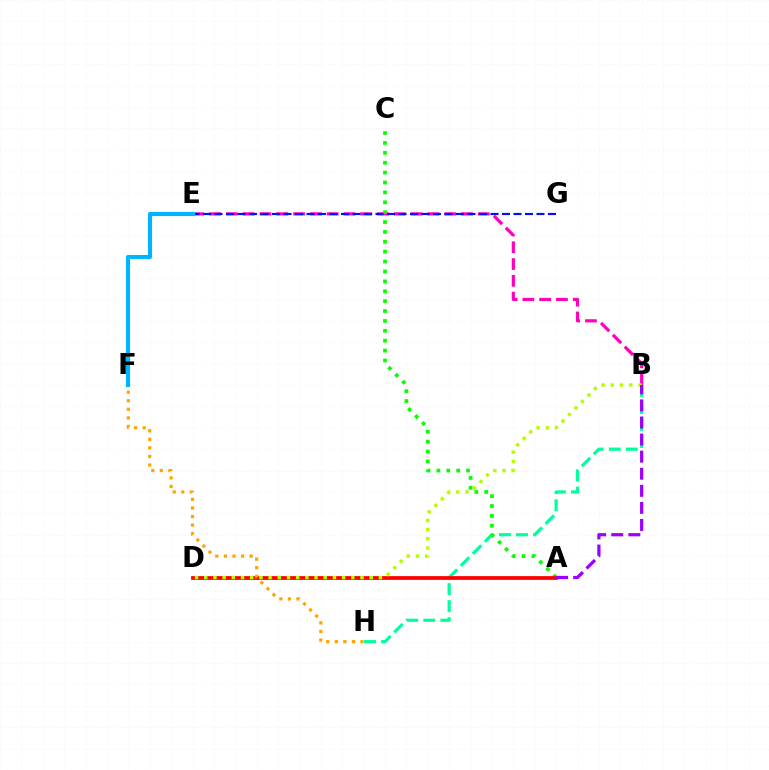{('B', 'H'): [{'color': '#00ff9d', 'line_style': 'dashed', 'thickness': 2.31}], ('B', 'E'): [{'color': '#ff00bd', 'line_style': 'dashed', 'thickness': 2.28}], ('A', 'C'): [{'color': '#08ff00', 'line_style': 'dotted', 'thickness': 2.69}], ('A', 'D'): [{'color': '#ff0000', 'line_style': 'solid', 'thickness': 2.71}], ('E', 'G'): [{'color': '#0010ff', 'line_style': 'dashed', 'thickness': 1.56}], ('F', 'H'): [{'color': '#ffa500', 'line_style': 'dotted', 'thickness': 2.33}], ('E', 'F'): [{'color': '#00b5ff', 'line_style': 'solid', 'thickness': 2.97}], ('B', 'D'): [{'color': '#b3ff00', 'line_style': 'dotted', 'thickness': 2.5}], ('A', 'B'): [{'color': '#9b00ff', 'line_style': 'dashed', 'thickness': 2.32}]}